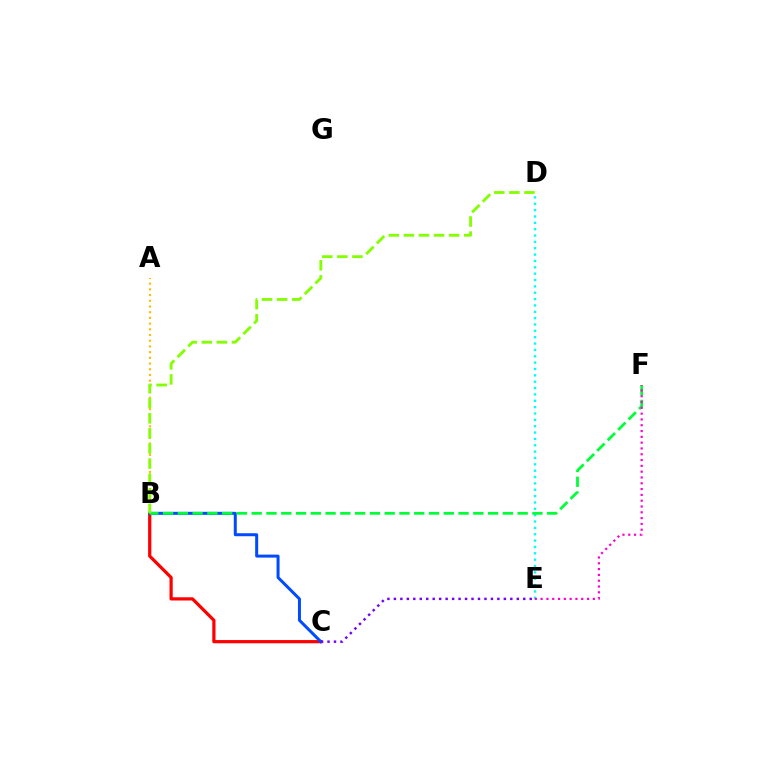{('B', 'C'): [{'color': '#ff0000', 'line_style': 'solid', 'thickness': 2.32}, {'color': '#004bff', 'line_style': 'solid', 'thickness': 2.16}], ('D', 'E'): [{'color': '#00fff6', 'line_style': 'dotted', 'thickness': 1.73}], ('B', 'F'): [{'color': '#00ff39', 'line_style': 'dashed', 'thickness': 2.01}], ('A', 'B'): [{'color': '#ffbd00', 'line_style': 'dotted', 'thickness': 1.55}], ('B', 'D'): [{'color': '#84ff00', 'line_style': 'dashed', 'thickness': 2.05}], ('C', 'E'): [{'color': '#7200ff', 'line_style': 'dotted', 'thickness': 1.76}], ('E', 'F'): [{'color': '#ff00cf', 'line_style': 'dotted', 'thickness': 1.58}]}